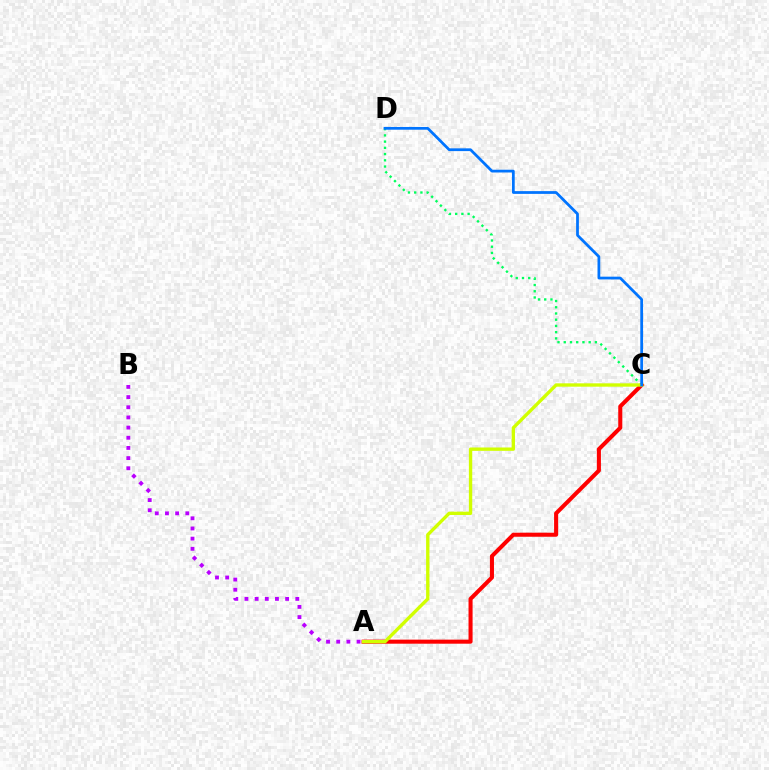{('A', 'C'): [{'color': '#ff0000', 'line_style': 'solid', 'thickness': 2.92}, {'color': '#d1ff00', 'line_style': 'solid', 'thickness': 2.42}], ('A', 'B'): [{'color': '#b900ff', 'line_style': 'dotted', 'thickness': 2.76}], ('C', 'D'): [{'color': '#00ff5c', 'line_style': 'dotted', 'thickness': 1.69}, {'color': '#0074ff', 'line_style': 'solid', 'thickness': 1.98}]}